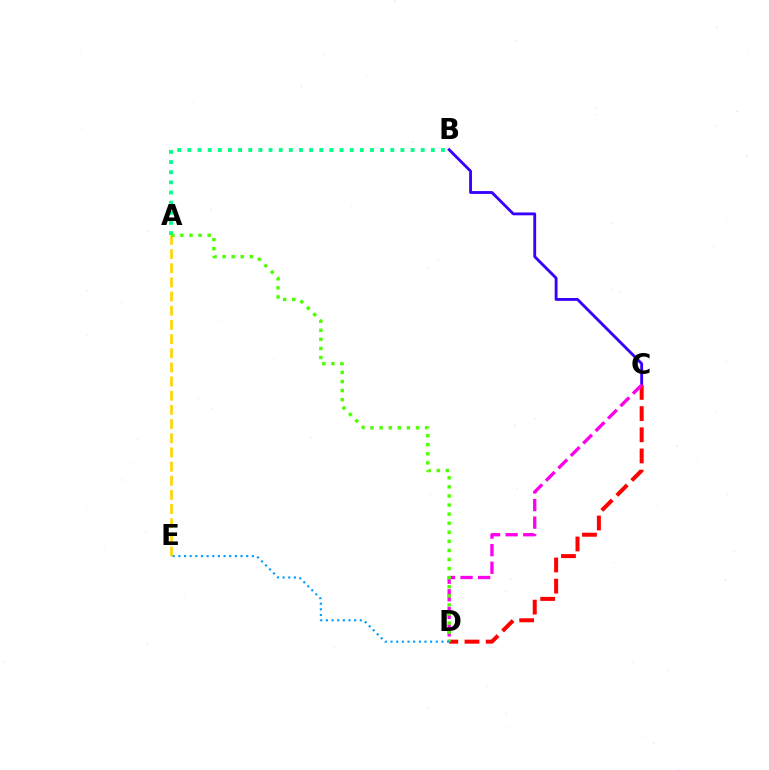{('B', 'C'): [{'color': '#3700ff', 'line_style': 'solid', 'thickness': 2.05}], ('C', 'D'): [{'color': '#ff0000', 'line_style': 'dashed', 'thickness': 2.88}, {'color': '#ff00ed', 'line_style': 'dashed', 'thickness': 2.39}], ('A', 'E'): [{'color': '#ffd500', 'line_style': 'dashed', 'thickness': 1.92}], ('A', 'B'): [{'color': '#00ff86', 'line_style': 'dotted', 'thickness': 2.76}], ('A', 'D'): [{'color': '#4fff00', 'line_style': 'dotted', 'thickness': 2.47}], ('D', 'E'): [{'color': '#009eff', 'line_style': 'dotted', 'thickness': 1.54}]}